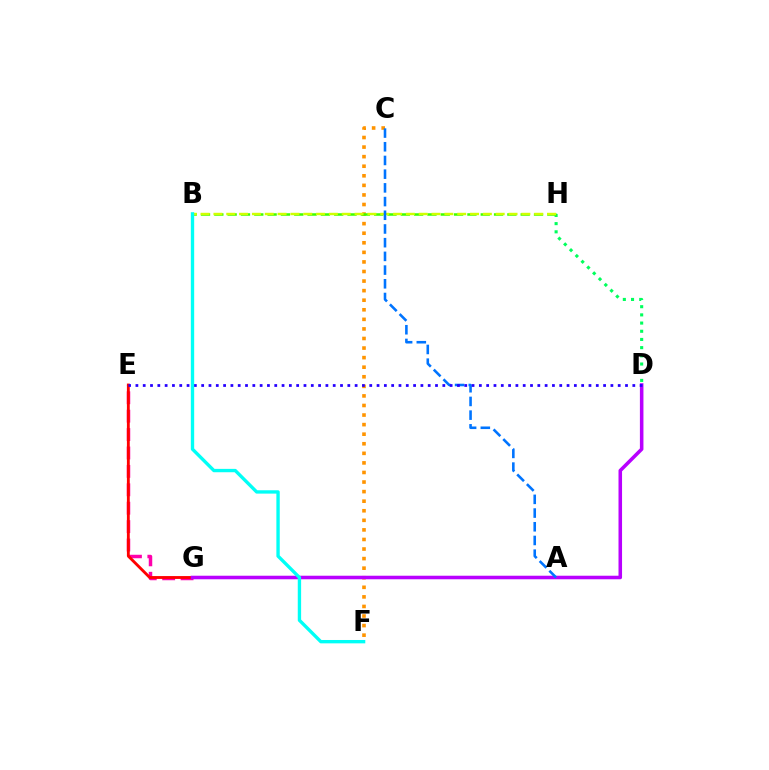{('E', 'G'): [{'color': '#ff00ac', 'line_style': 'dashed', 'thickness': 2.5}, {'color': '#ff0000', 'line_style': 'solid', 'thickness': 2.05}], ('D', 'H'): [{'color': '#00ff5c', 'line_style': 'dotted', 'thickness': 2.23}], ('C', 'F'): [{'color': '#ff9400', 'line_style': 'dotted', 'thickness': 2.6}], ('B', 'H'): [{'color': '#3dff00', 'line_style': 'dashed', 'thickness': 1.81}, {'color': '#d1ff00', 'line_style': 'dashed', 'thickness': 1.74}], ('D', 'G'): [{'color': '#b900ff', 'line_style': 'solid', 'thickness': 2.55}], ('A', 'C'): [{'color': '#0074ff', 'line_style': 'dashed', 'thickness': 1.86}], ('D', 'E'): [{'color': '#2500ff', 'line_style': 'dotted', 'thickness': 1.99}], ('B', 'F'): [{'color': '#00fff6', 'line_style': 'solid', 'thickness': 2.42}]}